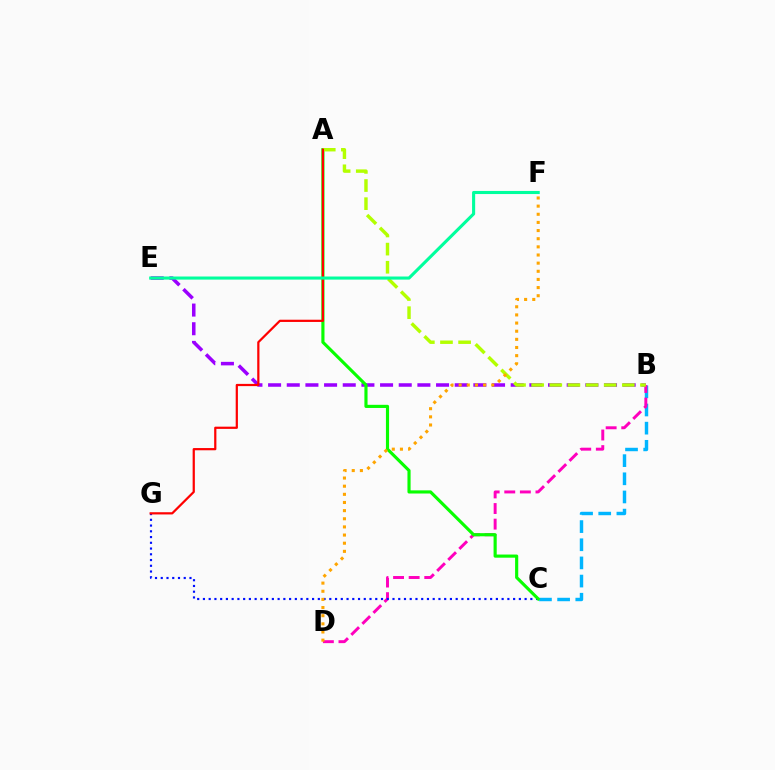{('B', 'C'): [{'color': '#00b5ff', 'line_style': 'dashed', 'thickness': 2.47}], ('B', 'E'): [{'color': '#9b00ff', 'line_style': 'dashed', 'thickness': 2.54}], ('B', 'D'): [{'color': '#ff00bd', 'line_style': 'dashed', 'thickness': 2.12}], ('C', 'G'): [{'color': '#0010ff', 'line_style': 'dotted', 'thickness': 1.56}], ('A', 'C'): [{'color': '#08ff00', 'line_style': 'solid', 'thickness': 2.26}], ('A', 'B'): [{'color': '#b3ff00', 'line_style': 'dashed', 'thickness': 2.46}], ('A', 'G'): [{'color': '#ff0000', 'line_style': 'solid', 'thickness': 1.6}], ('D', 'F'): [{'color': '#ffa500', 'line_style': 'dotted', 'thickness': 2.21}], ('E', 'F'): [{'color': '#00ff9d', 'line_style': 'solid', 'thickness': 2.23}]}